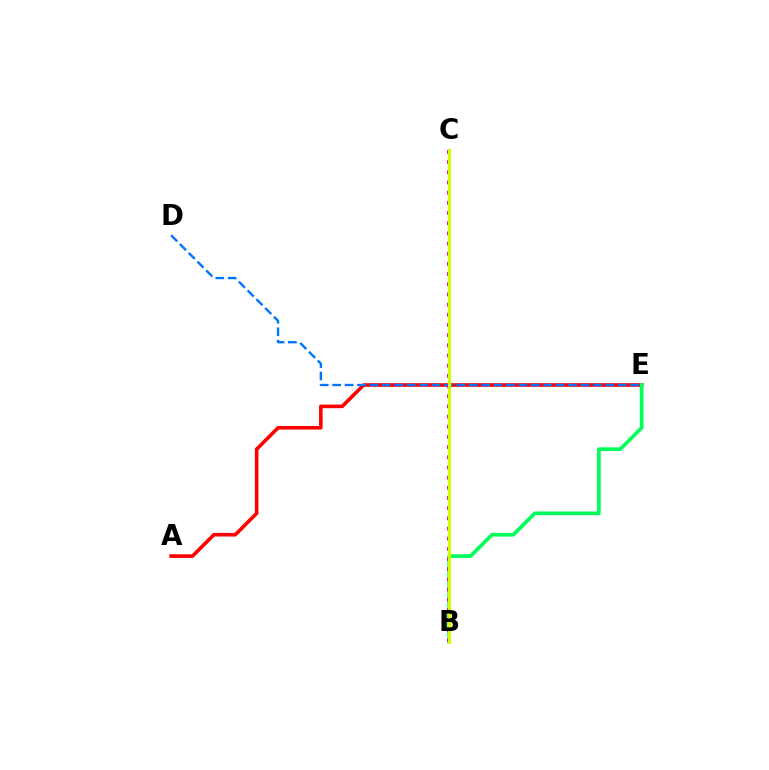{('A', 'E'): [{'color': '#ff0000', 'line_style': 'solid', 'thickness': 2.59}], ('B', 'E'): [{'color': '#00ff5c', 'line_style': 'solid', 'thickness': 2.65}], ('D', 'E'): [{'color': '#0074ff', 'line_style': 'dashed', 'thickness': 1.69}], ('B', 'C'): [{'color': '#b900ff', 'line_style': 'dotted', 'thickness': 2.77}, {'color': '#d1ff00', 'line_style': 'solid', 'thickness': 2.25}]}